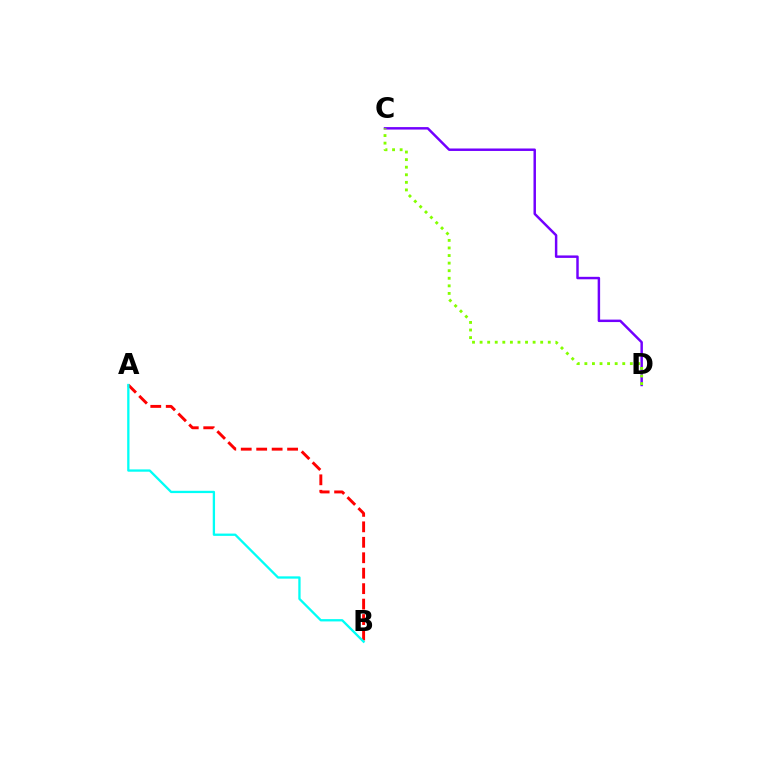{('A', 'B'): [{'color': '#ff0000', 'line_style': 'dashed', 'thickness': 2.1}, {'color': '#00fff6', 'line_style': 'solid', 'thickness': 1.66}], ('C', 'D'): [{'color': '#7200ff', 'line_style': 'solid', 'thickness': 1.77}, {'color': '#84ff00', 'line_style': 'dotted', 'thickness': 2.06}]}